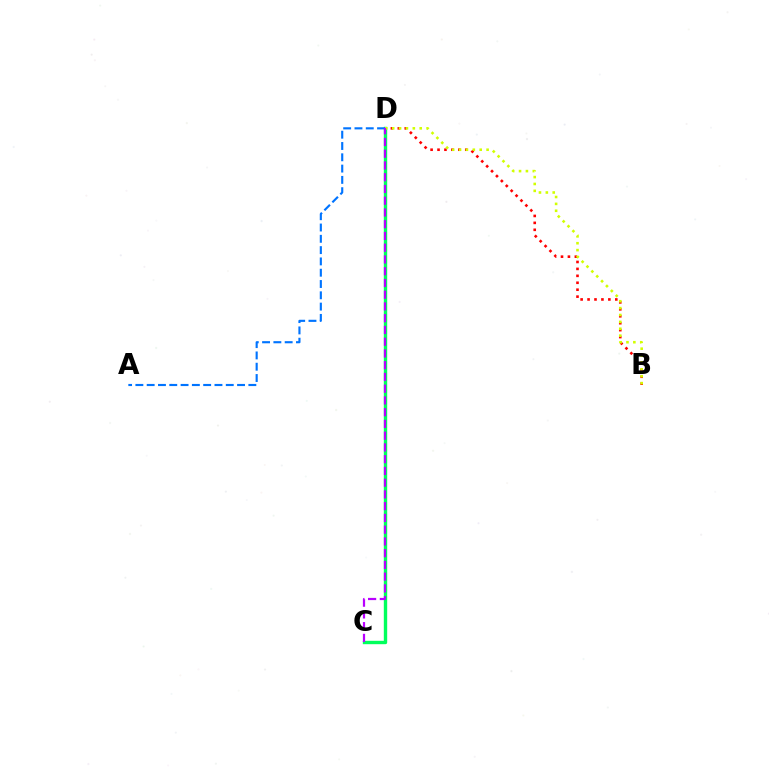{('B', 'D'): [{'color': '#ff0000', 'line_style': 'dotted', 'thickness': 1.88}, {'color': '#d1ff00', 'line_style': 'dotted', 'thickness': 1.87}], ('C', 'D'): [{'color': '#00ff5c', 'line_style': 'solid', 'thickness': 2.44}, {'color': '#b900ff', 'line_style': 'dashed', 'thickness': 1.6}], ('A', 'D'): [{'color': '#0074ff', 'line_style': 'dashed', 'thickness': 1.53}]}